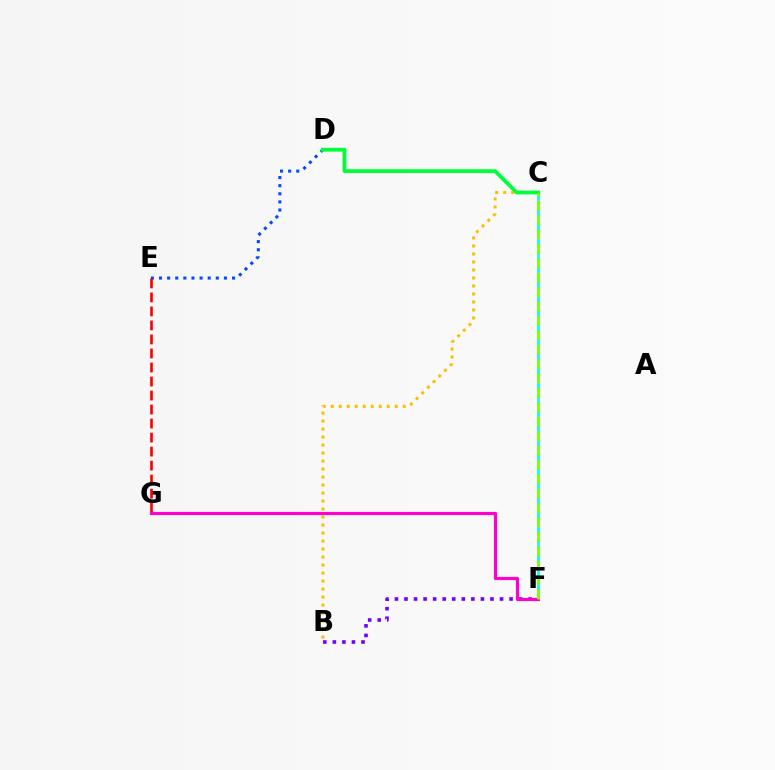{('D', 'E'): [{'color': '#004bff', 'line_style': 'dotted', 'thickness': 2.2}], ('E', 'G'): [{'color': '#ff0000', 'line_style': 'dashed', 'thickness': 1.9}], ('C', 'F'): [{'color': '#00fff6', 'line_style': 'solid', 'thickness': 1.99}, {'color': '#84ff00', 'line_style': 'dashed', 'thickness': 1.96}], ('B', 'C'): [{'color': '#ffbd00', 'line_style': 'dotted', 'thickness': 2.17}], ('B', 'F'): [{'color': '#7200ff', 'line_style': 'dotted', 'thickness': 2.6}], ('C', 'D'): [{'color': '#00ff39', 'line_style': 'solid', 'thickness': 2.73}], ('F', 'G'): [{'color': '#ff00cf', 'line_style': 'solid', 'thickness': 2.27}]}